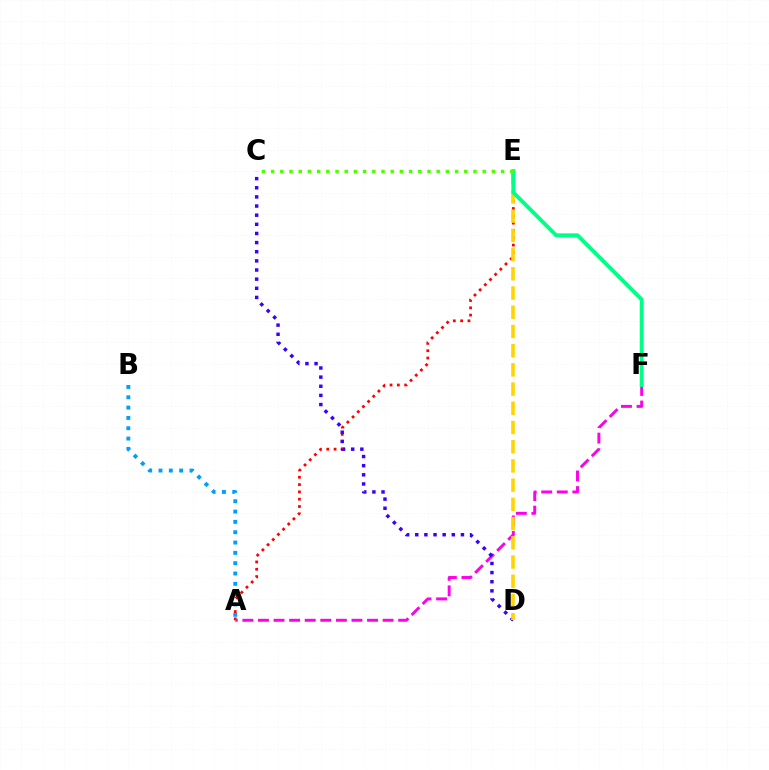{('A', 'B'): [{'color': '#009eff', 'line_style': 'dotted', 'thickness': 2.81}], ('A', 'E'): [{'color': '#ff0000', 'line_style': 'dotted', 'thickness': 1.99}], ('A', 'F'): [{'color': '#ff00ed', 'line_style': 'dashed', 'thickness': 2.12}], ('C', 'D'): [{'color': '#3700ff', 'line_style': 'dotted', 'thickness': 2.48}], ('D', 'E'): [{'color': '#ffd500', 'line_style': 'dashed', 'thickness': 2.61}], ('E', 'F'): [{'color': '#00ff86', 'line_style': 'solid', 'thickness': 2.8}], ('C', 'E'): [{'color': '#4fff00', 'line_style': 'dotted', 'thickness': 2.5}]}